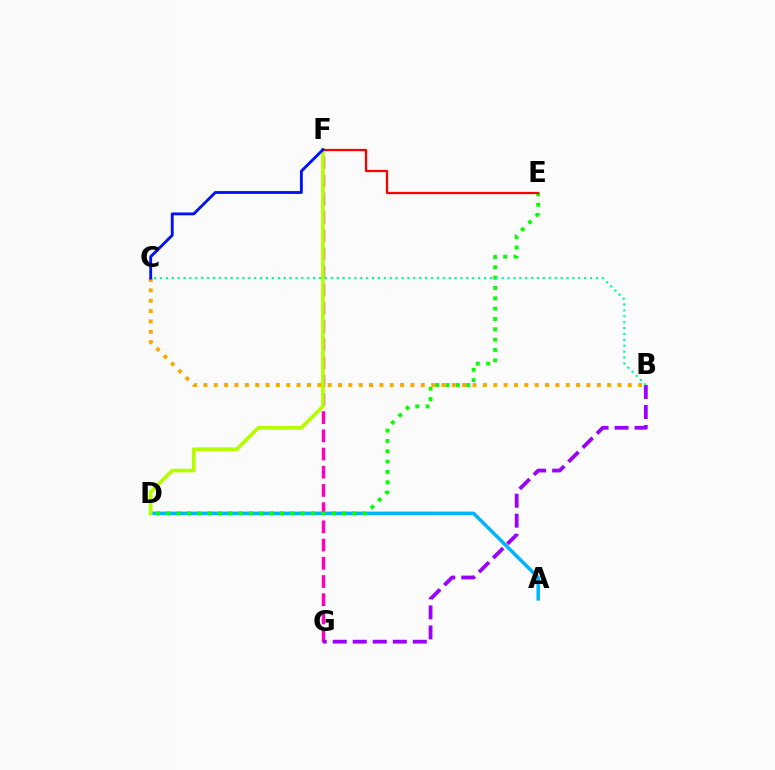{('A', 'D'): [{'color': '#00b5ff', 'line_style': 'solid', 'thickness': 2.52}], ('F', 'G'): [{'color': '#ff00bd', 'line_style': 'dashed', 'thickness': 2.47}], ('B', 'G'): [{'color': '#9b00ff', 'line_style': 'dashed', 'thickness': 2.72}], ('D', 'E'): [{'color': '#08ff00', 'line_style': 'dotted', 'thickness': 2.81}], ('D', 'F'): [{'color': '#b3ff00', 'line_style': 'solid', 'thickness': 2.66}], ('E', 'F'): [{'color': '#ff0000', 'line_style': 'solid', 'thickness': 1.63}], ('B', 'C'): [{'color': '#00ff9d', 'line_style': 'dotted', 'thickness': 1.6}, {'color': '#ffa500', 'line_style': 'dotted', 'thickness': 2.81}], ('C', 'F'): [{'color': '#0010ff', 'line_style': 'solid', 'thickness': 2.06}]}